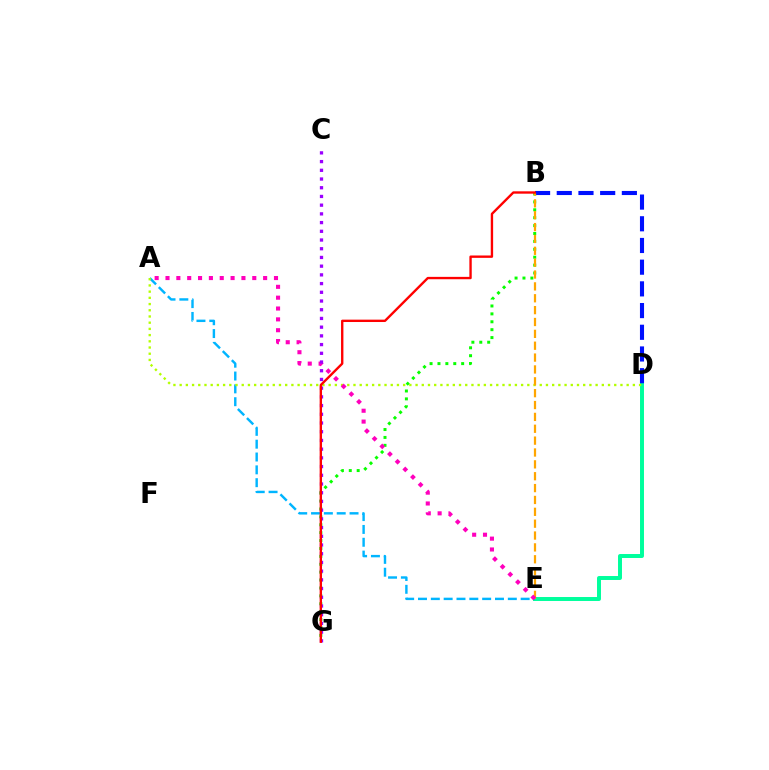{('D', 'E'): [{'color': '#00ff9d', 'line_style': 'solid', 'thickness': 2.85}], ('B', 'G'): [{'color': '#08ff00', 'line_style': 'dotted', 'thickness': 2.15}, {'color': '#ff0000', 'line_style': 'solid', 'thickness': 1.71}], ('A', 'E'): [{'color': '#00b5ff', 'line_style': 'dashed', 'thickness': 1.74}, {'color': '#ff00bd', 'line_style': 'dotted', 'thickness': 2.95}], ('B', 'D'): [{'color': '#0010ff', 'line_style': 'dashed', 'thickness': 2.95}], ('A', 'D'): [{'color': '#b3ff00', 'line_style': 'dotted', 'thickness': 1.69}], ('B', 'E'): [{'color': '#ffa500', 'line_style': 'dashed', 'thickness': 1.61}], ('C', 'G'): [{'color': '#9b00ff', 'line_style': 'dotted', 'thickness': 2.37}]}